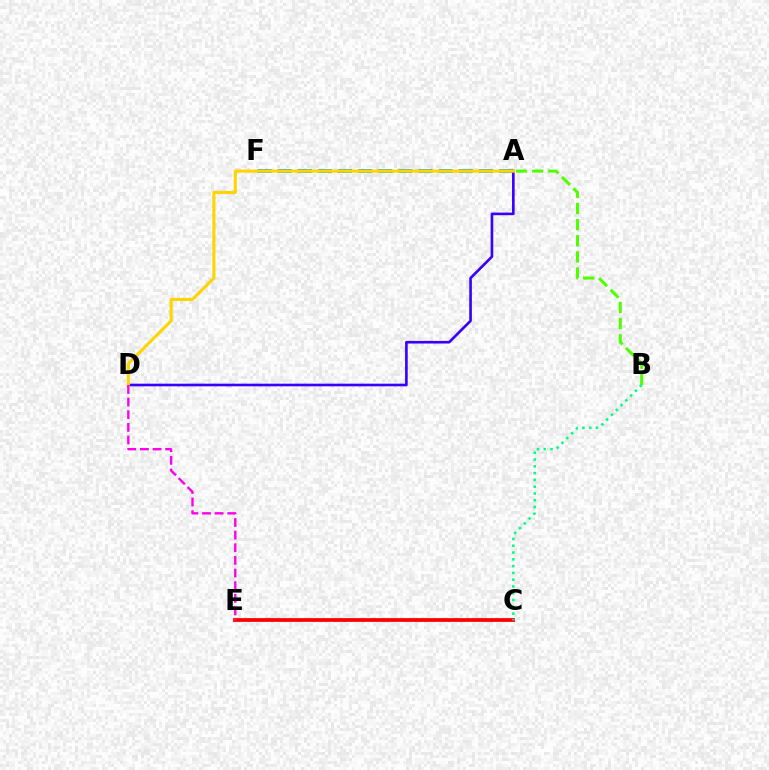{('A', 'F'): [{'color': '#009eff', 'line_style': 'dashed', 'thickness': 2.73}], ('A', 'D'): [{'color': '#3700ff', 'line_style': 'solid', 'thickness': 1.89}, {'color': '#ffd500', 'line_style': 'solid', 'thickness': 2.24}], ('A', 'B'): [{'color': '#4fff00', 'line_style': 'dashed', 'thickness': 2.19}], ('C', 'E'): [{'color': '#ff0000', 'line_style': 'solid', 'thickness': 2.71}], ('B', 'C'): [{'color': '#00ff86', 'line_style': 'dotted', 'thickness': 1.84}], ('D', 'E'): [{'color': '#ff00ed', 'line_style': 'dashed', 'thickness': 1.72}]}